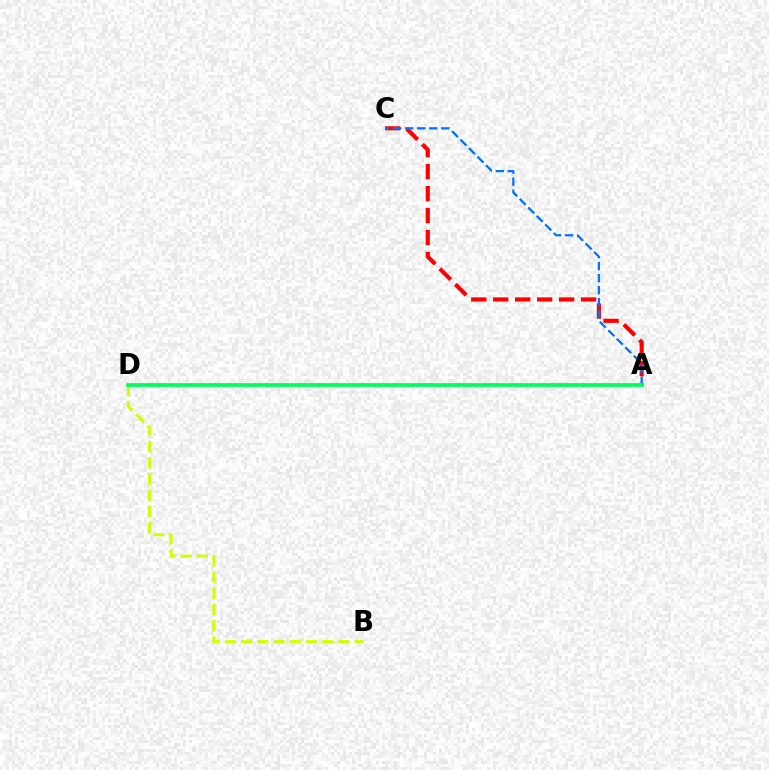{('A', 'D'): [{'color': '#b900ff', 'line_style': 'dotted', 'thickness': 1.72}, {'color': '#00ff5c', 'line_style': 'solid', 'thickness': 2.68}], ('B', 'D'): [{'color': '#d1ff00', 'line_style': 'dashed', 'thickness': 2.2}], ('A', 'C'): [{'color': '#ff0000', 'line_style': 'dashed', 'thickness': 2.98}, {'color': '#0074ff', 'line_style': 'dashed', 'thickness': 1.64}]}